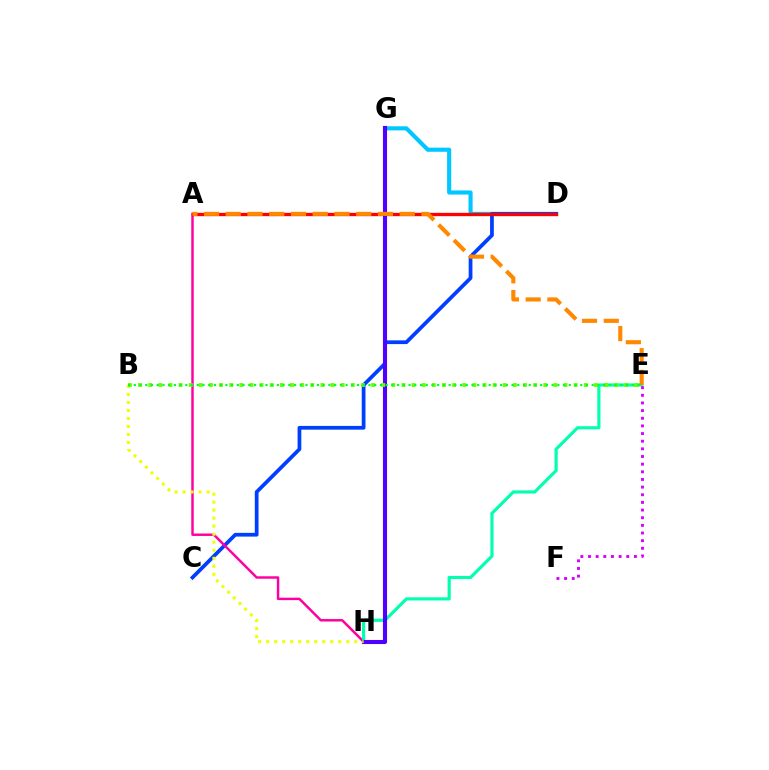{('D', 'G'): [{'color': '#00c7ff', 'line_style': 'solid', 'thickness': 2.96}], ('C', 'D'): [{'color': '#003fff', 'line_style': 'solid', 'thickness': 2.7}], ('A', 'H'): [{'color': '#ff00a0', 'line_style': 'solid', 'thickness': 1.77}], ('E', 'H'): [{'color': '#00ffaf', 'line_style': 'solid', 'thickness': 2.27}], ('A', 'D'): [{'color': '#ff0000', 'line_style': 'solid', 'thickness': 2.4}], ('G', 'H'): [{'color': '#4f00ff', 'line_style': 'solid', 'thickness': 2.95}], ('B', 'H'): [{'color': '#eeff00', 'line_style': 'dotted', 'thickness': 2.18}], ('B', 'E'): [{'color': '#66ff00', 'line_style': 'dotted', 'thickness': 2.75}, {'color': '#00ff27', 'line_style': 'dotted', 'thickness': 1.56}], ('A', 'E'): [{'color': '#ff8800', 'line_style': 'dashed', 'thickness': 2.95}], ('E', 'F'): [{'color': '#d600ff', 'line_style': 'dotted', 'thickness': 2.08}]}